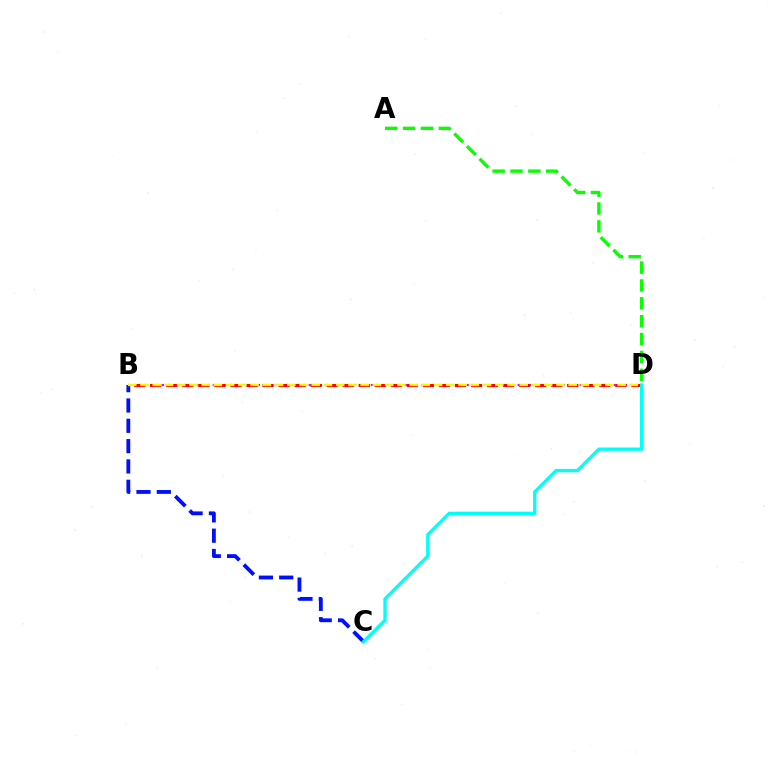{('B', 'D'): [{'color': '#ee00ff', 'line_style': 'dotted', 'thickness': 1.53}, {'color': '#ff0000', 'line_style': 'dashed', 'thickness': 2.18}, {'color': '#fcf500', 'line_style': 'dashed', 'thickness': 1.66}], ('B', 'C'): [{'color': '#0010ff', 'line_style': 'dashed', 'thickness': 2.76}], ('A', 'D'): [{'color': '#08ff00', 'line_style': 'dashed', 'thickness': 2.43}], ('C', 'D'): [{'color': '#00fff6', 'line_style': 'solid', 'thickness': 2.39}]}